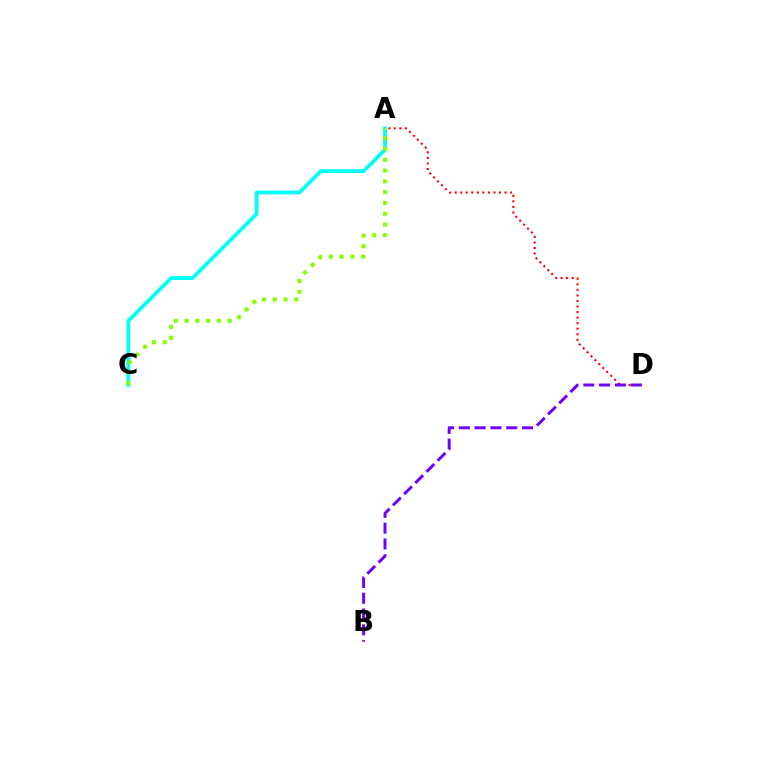{('A', 'C'): [{'color': '#00fff6', 'line_style': 'solid', 'thickness': 2.73}, {'color': '#84ff00', 'line_style': 'dotted', 'thickness': 2.93}], ('A', 'D'): [{'color': '#ff0000', 'line_style': 'dotted', 'thickness': 1.51}], ('B', 'D'): [{'color': '#7200ff', 'line_style': 'dashed', 'thickness': 2.15}]}